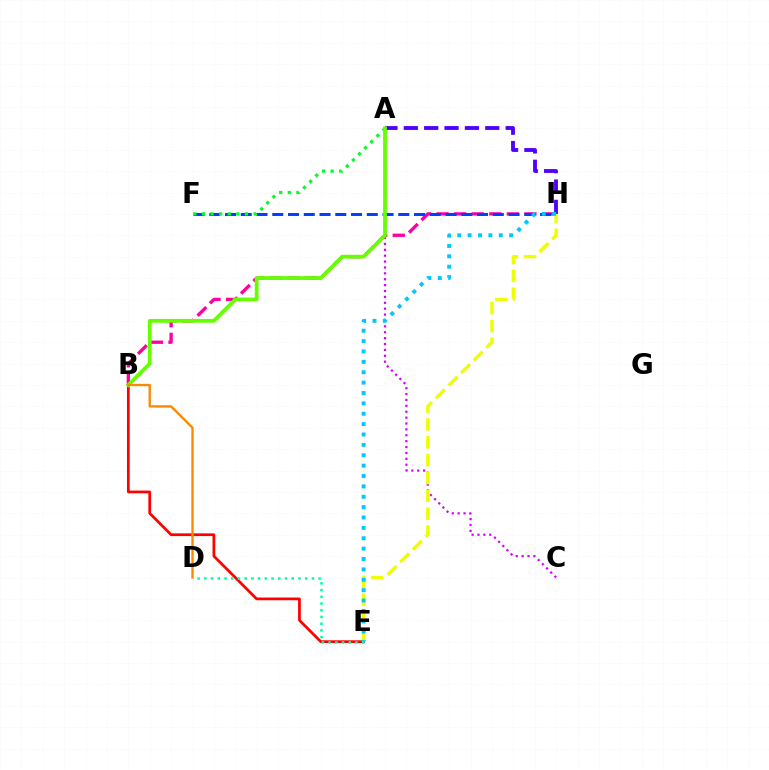{('A', 'C'): [{'color': '#d600ff', 'line_style': 'dotted', 'thickness': 1.6}], ('B', 'H'): [{'color': '#ff00a0', 'line_style': 'dashed', 'thickness': 2.39}], ('A', 'H'): [{'color': '#4f00ff', 'line_style': 'dashed', 'thickness': 2.77}], ('F', 'H'): [{'color': '#003fff', 'line_style': 'dashed', 'thickness': 2.14}], ('B', 'E'): [{'color': '#ff0000', 'line_style': 'solid', 'thickness': 1.97}], ('D', 'E'): [{'color': '#00ffaf', 'line_style': 'dotted', 'thickness': 1.83}], ('A', 'F'): [{'color': '#00ff27', 'line_style': 'dotted', 'thickness': 2.34}], ('A', 'B'): [{'color': '#66ff00', 'line_style': 'solid', 'thickness': 2.72}], ('B', 'D'): [{'color': '#ff8800', 'line_style': 'solid', 'thickness': 1.7}], ('E', 'H'): [{'color': '#eeff00', 'line_style': 'dashed', 'thickness': 2.43}, {'color': '#00c7ff', 'line_style': 'dotted', 'thickness': 2.82}]}